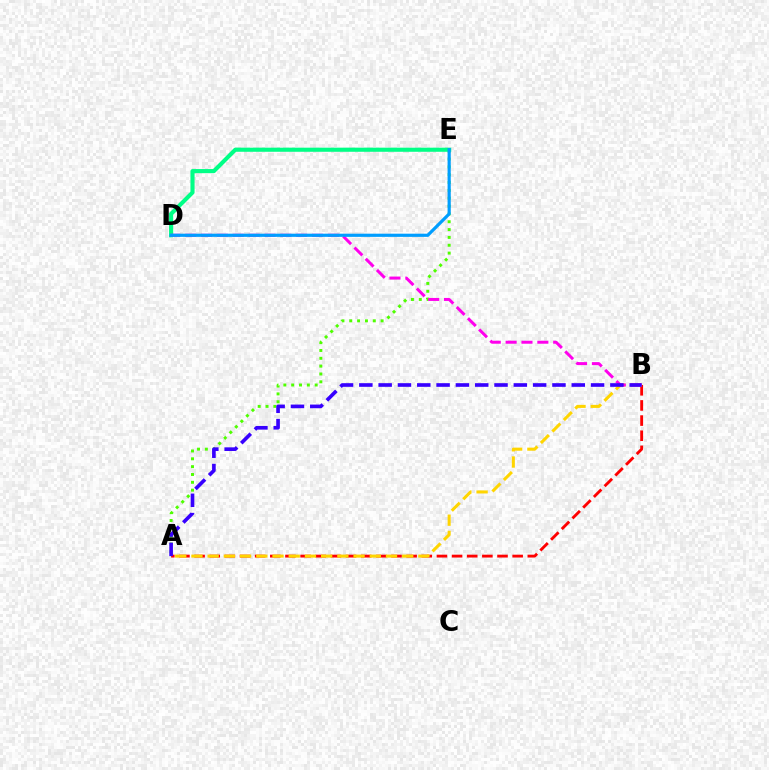{('A', 'E'): [{'color': '#4fff00', 'line_style': 'dotted', 'thickness': 2.13}], ('A', 'B'): [{'color': '#ff0000', 'line_style': 'dashed', 'thickness': 2.06}, {'color': '#ffd500', 'line_style': 'dashed', 'thickness': 2.2}, {'color': '#3700ff', 'line_style': 'dashed', 'thickness': 2.62}], ('D', 'E'): [{'color': '#00ff86', 'line_style': 'solid', 'thickness': 2.96}, {'color': '#009eff', 'line_style': 'solid', 'thickness': 2.29}], ('B', 'D'): [{'color': '#ff00ed', 'line_style': 'dashed', 'thickness': 2.15}]}